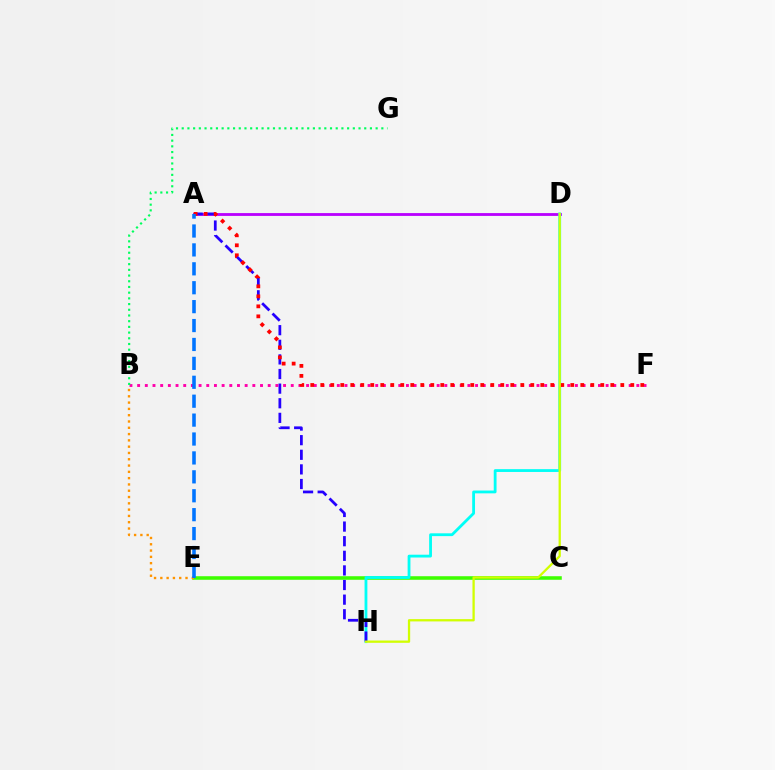{('A', 'D'): [{'color': '#b900ff', 'line_style': 'solid', 'thickness': 2.03}], ('C', 'E'): [{'color': '#3dff00', 'line_style': 'solid', 'thickness': 2.56}], ('D', 'H'): [{'color': '#00fff6', 'line_style': 'solid', 'thickness': 2.02}, {'color': '#d1ff00', 'line_style': 'solid', 'thickness': 1.65}], ('A', 'H'): [{'color': '#2500ff', 'line_style': 'dashed', 'thickness': 1.99}], ('B', 'F'): [{'color': '#ff00ac', 'line_style': 'dotted', 'thickness': 2.09}], ('B', 'E'): [{'color': '#ff9400', 'line_style': 'dotted', 'thickness': 1.71}], ('B', 'G'): [{'color': '#00ff5c', 'line_style': 'dotted', 'thickness': 1.55}], ('A', 'F'): [{'color': '#ff0000', 'line_style': 'dotted', 'thickness': 2.72}], ('A', 'E'): [{'color': '#0074ff', 'line_style': 'dashed', 'thickness': 2.57}]}